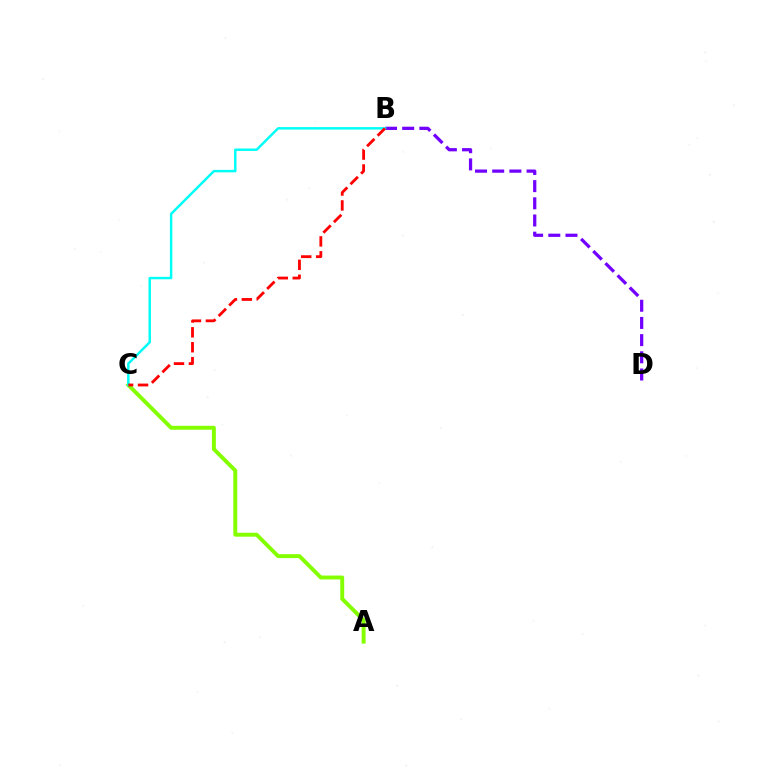{('B', 'D'): [{'color': '#7200ff', 'line_style': 'dashed', 'thickness': 2.33}], ('A', 'C'): [{'color': '#84ff00', 'line_style': 'solid', 'thickness': 2.82}], ('B', 'C'): [{'color': '#00fff6', 'line_style': 'solid', 'thickness': 1.77}, {'color': '#ff0000', 'line_style': 'dashed', 'thickness': 2.03}]}